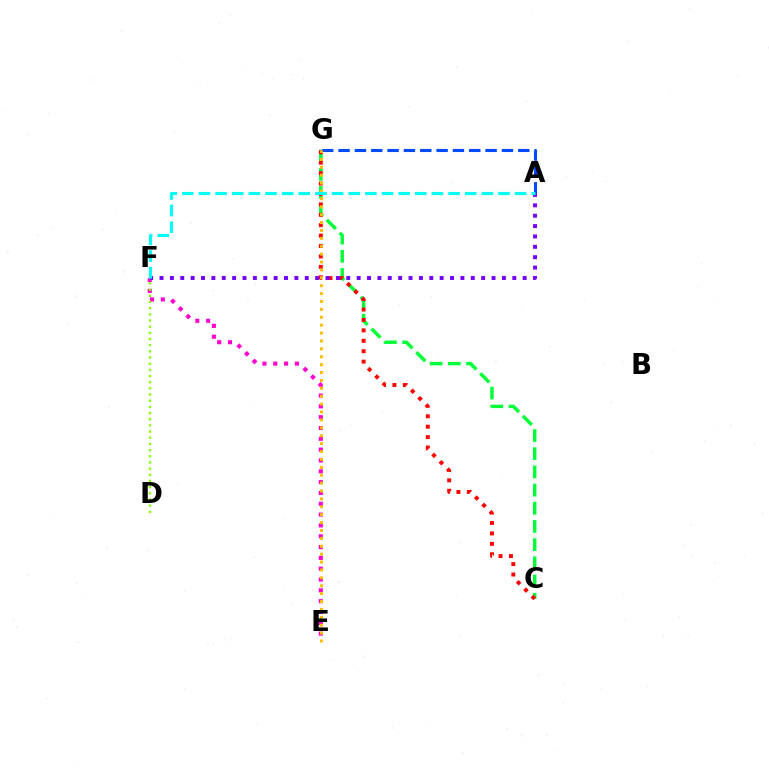{('E', 'F'): [{'color': '#ff00cf', 'line_style': 'dotted', 'thickness': 2.94}], ('A', 'G'): [{'color': '#004bff', 'line_style': 'dashed', 'thickness': 2.22}], ('C', 'G'): [{'color': '#00ff39', 'line_style': 'dashed', 'thickness': 2.47}, {'color': '#ff0000', 'line_style': 'dotted', 'thickness': 2.83}], ('A', 'F'): [{'color': '#7200ff', 'line_style': 'dotted', 'thickness': 2.82}, {'color': '#00fff6', 'line_style': 'dashed', 'thickness': 2.26}], ('E', 'G'): [{'color': '#ffbd00', 'line_style': 'dotted', 'thickness': 2.15}], ('D', 'F'): [{'color': '#84ff00', 'line_style': 'dotted', 'thickness': 1.68}]}